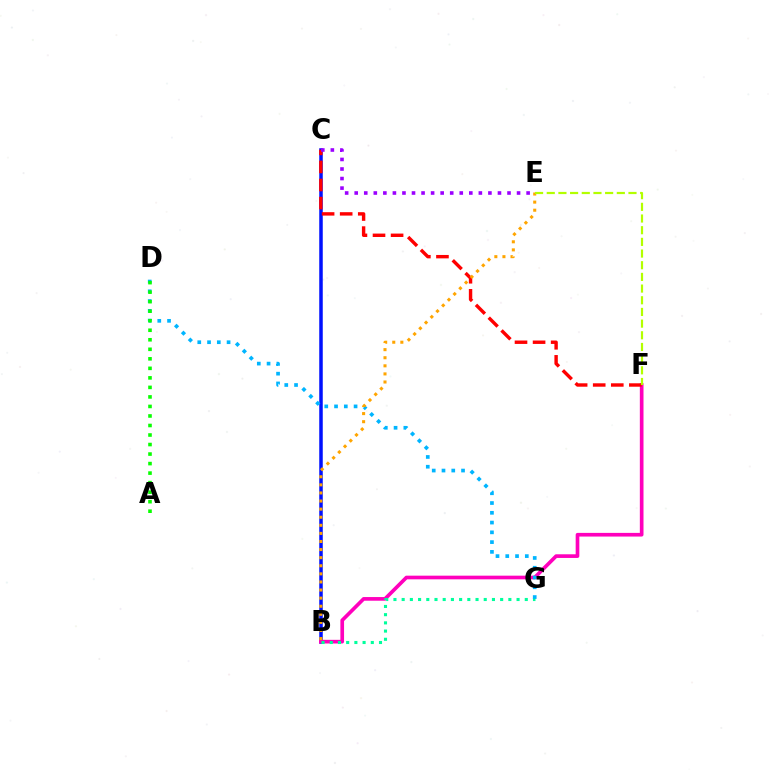{('B', 'C'): [{'color': '#0010ff', 'line_style': 'solid', 'thickness': 2.53}], ('B', 'F'): [{'color': '#ff00bd', 'line_style': 'solid', 'thickness': 2.64}], ('B', 'G'): [{'color': '#00ff9d', 'line_style': 'dotted', 'thickness': 2.23}], ('D', 'G'): [{'color': '#00b5ff', 'line_style': 'dotted', 'thickness': 2.65}], ('A', 'D'): [{'color': '#08ff00', 'line_style': 'dotted', 'thickness': 2.59}], ('C', 'F'): [{'color': '#ff0000', 'line_style': 'dashed', 'thickness': 2.46}], ('C', 'E'): [{'color': '#9b00ff', 'line_style': 'dotted', 'thickness': 2.59}], ('B', 'E'): [{'color': '#ffa500', 'line_style': 'dotted', 'thickness': 2.2}], ('E', 'F'): [{'color': '#b3ff00', 'line_style': 'dashed', 'thickness': 1.59}]}